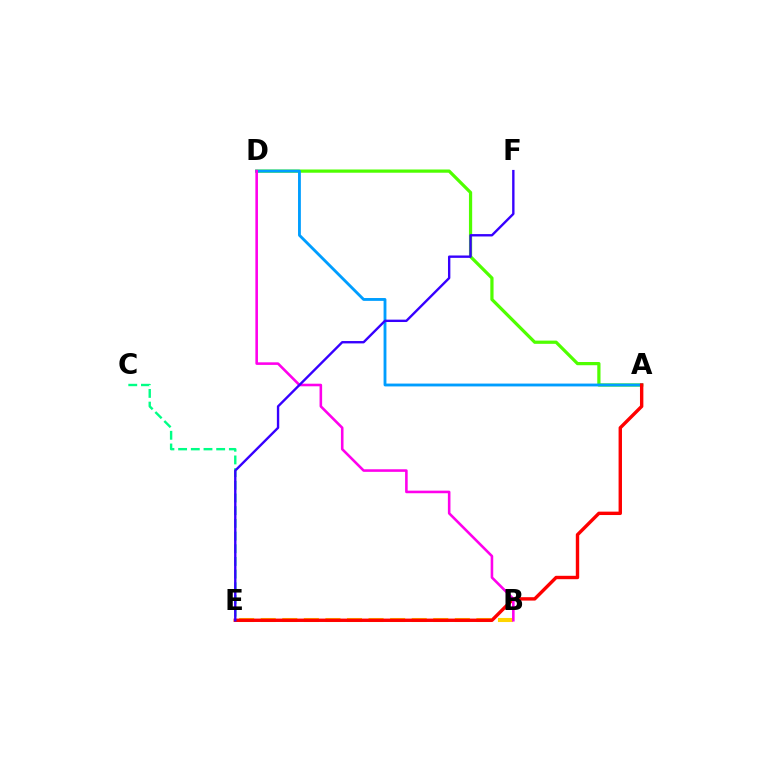{('B', 'E'): [{'color': '#ffd500', 'line_style': 'dashed', 'thickness': 2.93}], ('A', 'D'): [{'color': '#4fff00', 'line_style': 'solid', 'thickness': 2.32}, {'color': '#009eff', 'line_style': 'solid', 'thickness': 2.05}], ('C', 'E'): [{'color': '#00ff86', 'line_style': 'dashed', 'thickness': 1.72}], ('A', 'E'): [{'color': '#ff0000', 'line_style': 'solid', 'thickness': 2.45}], ('B', 'D'): [{'color': '#ff00ed', 'line_style': 'solid', 'thickness': 1.86}], ('E', 'F'): [{'color': '#3700ff', 'line_style': 'solid', 'thickness': 1.71}]}